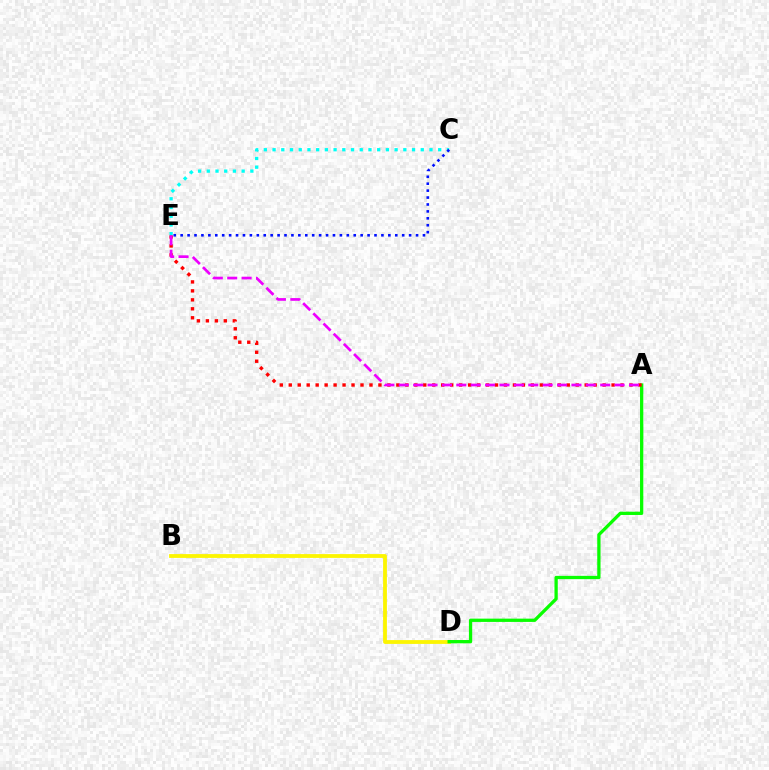{('B', 'D'): [{'color': '#fcf500', 'line_style': 'solid', 'thickness': 2.74}], ('A', 'D'): [{'color': '#08ff00', 'line_style': 'solid', 'thickness': 2.36}], ('A', 'E'): [{'color': '#ff0000', 'line_style': 'dotted', 'thickness': 2.44}, {'color': '#ee00ff', 'line_style': 'dashed', 'thickness': 1.95}], ('C', 'E'): [{'color': '#00fff6', 'line_style': 'dotted', 'thickness': 2.37}, {'color': '#0010ff', 'line_style': 'dotted', 'thickness': 1.88}]}